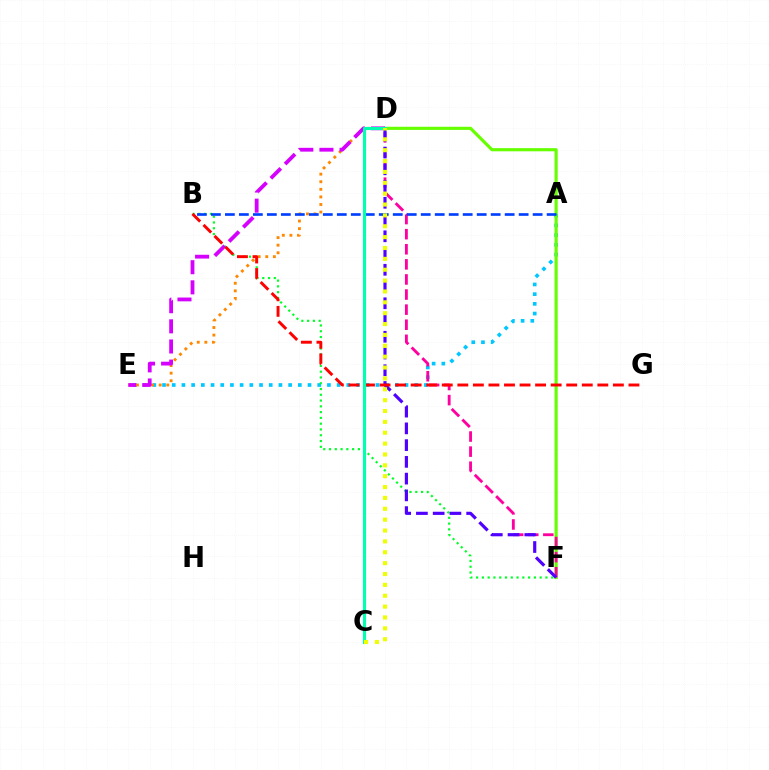{('A', 'E'): [{'color': '#00c7ff', 'line_style': 'dotted', 'thickness': 2.64}], ('D', 'F'): [{'color': '#66ff00', 'line_style': 'solid', 'thickness': 2.27}, {'color': '#ff00a0', 'line_style': 'dashed', 'thickness': 2.05}, {'color': '#4f00ff', 'line_style': 'dashed', 'thickness': 2.27}], ('D', 'E'): [{'color': '#ff8800', 'line_style': 'dotted', 'thickness': 2.06}, {'color': '#d600ff', 'line_style': 'dashed', 'thickness': 2.73}], ('B', 'F'): [{'color': '#00ff27', 'line_style': 'dotted', 'thickness': 1.57}], ('A', 'B'): [{'color': '#003fff', 'line_style': 'dashed', 'thickness': 1.9}], ('B', 'G'): [{'color': '#ff0000', 'line_style': 'dashed', 'thickness': 2.11}], ('C', 'D'): [{'color': '#00ffaf', 'line_style': 'solid', 'thickness': 2.25}, {'color': '#eeff00', 'line_style': 'dotted', 'thickness': 2.95}]}